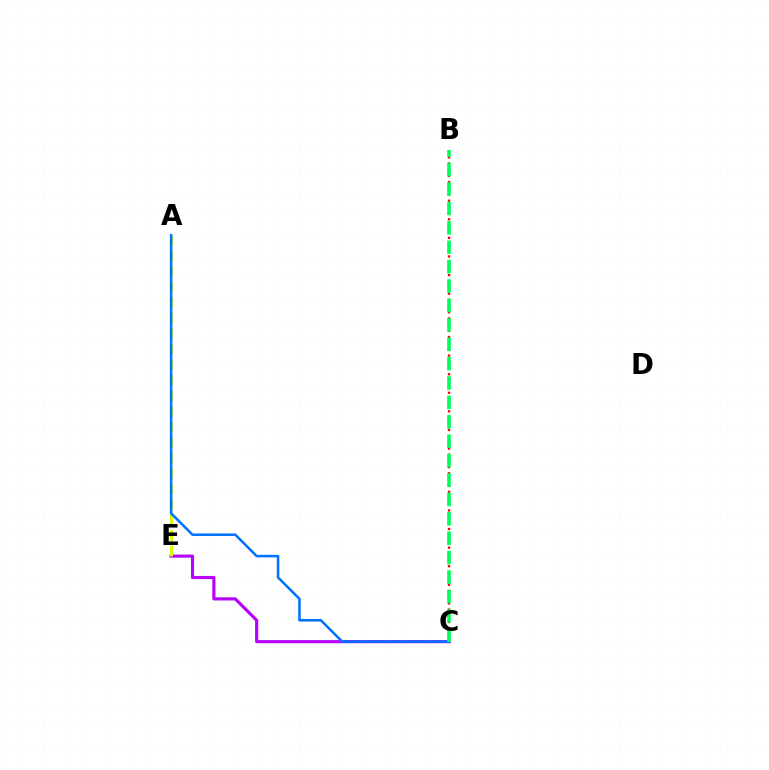{('C', 'E'): [{'color': '#b900ff', 'line_style': 'solid', 'thickness': 2.26}], ('A', 'E'): [{'color': '#d1ff00', 'line_style': 'dashed', 'thickness': 2.11}], ('B', 'C'): [{'color': '#ff0000', 'line_style': 'dotted', 'thickness': 1.68}, {'color': '#00ff5c', 'line_style': 'dashed', 'thickness': 2.64}], ('A', 'C'): [{'color': '#0074ff', 'line_style': 'solid', 'thickness': 1.84}]}